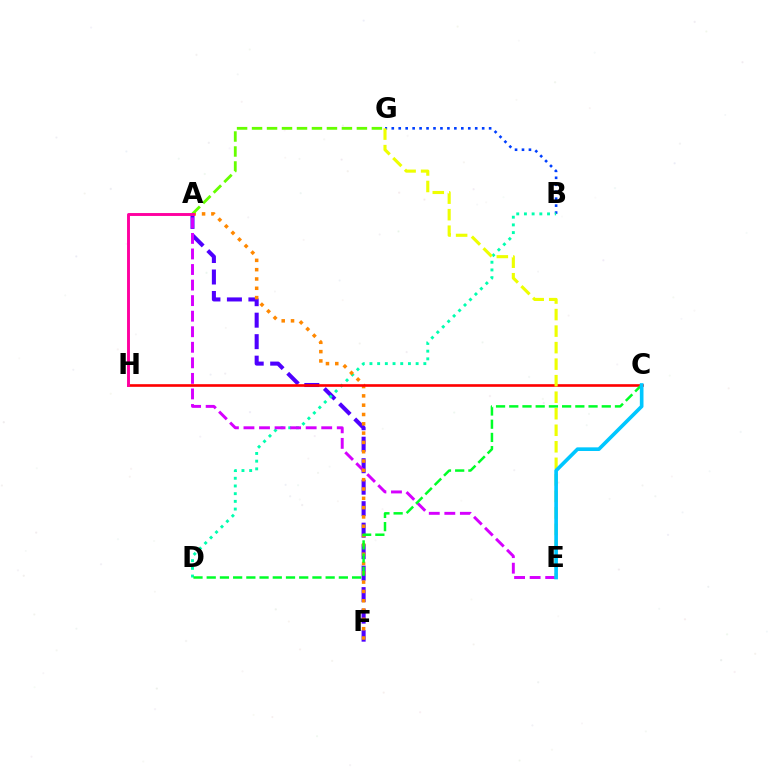{('B', 'G'): [{'color': '#003fff', 'line_style': 'dotted', 'thickness': 1.89}], ('A', 'F'): [{'color': '#4f00ff', 'line_style': 'dashed', 'thickness': 2.92}, {'color': '#ff8800', 'line_style': 'dotted', 'thickness': 2.53}], ('B', 'D'): [{'color': '#00ffaf', 'line_style': 'dotted', 'thickness': 2.09}], ('A', 'E'): [{'color': '#d600ff', 'line_style': 'dashed', 'thickness': 2.11}], ('C', 'H'): [{'color': '#ff0000', 'line_style': 'solid', 'thickness': 1.9}], ('C', 'D'): [{'color': '#00ff27', 'line_style': 'dashed', 'thickness': 1.8}], ('A', 'G'): [{'color': '#66ff00', 'line_style': 'dashed', 'thickness': 2.03}], ('E', 'G'): [{'color': '#eeff00', 'line_style': 'dashed', 'thickness': 2.25}], ('C', 'E'): [{'color': '#00c7ff', 'line_style': 'solid', 'thickness': 2.63}], ('A', 'H'): [{'color': '#ff00a0', 'line_style': 'solid', 'thickness': 2.1}]}